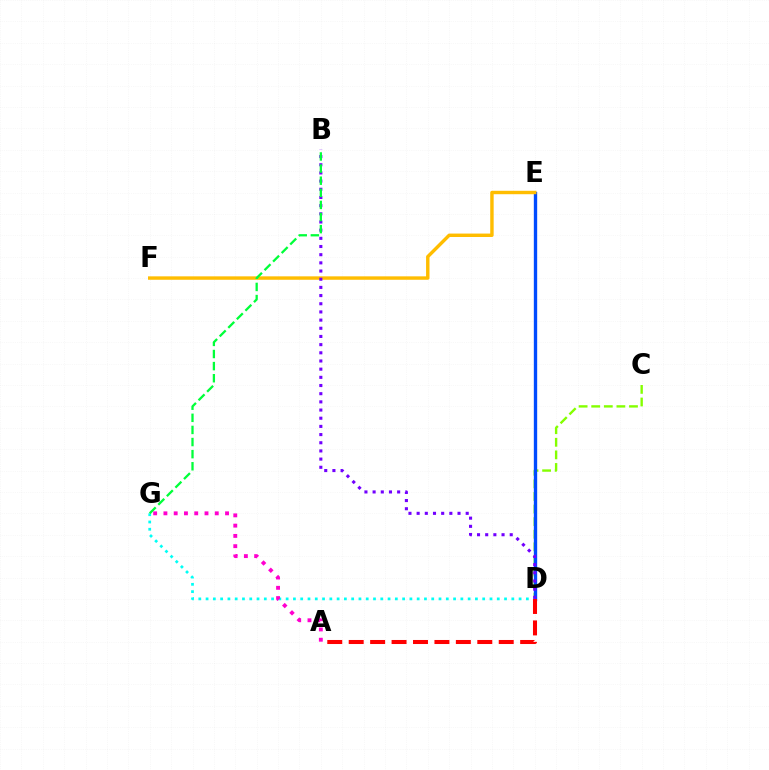{('C', 'D'): [{'color': '#84ff00', 'line_style': 'dashed', 'thickness': 1.71}], ('D', 'E'): [{'color': '#004bff', 'line_style': 'solid', 'thickness': 2.41}], ('D', 'G'): [{'color': '#00fff6', 'line_style': 'dotted', 'thickness': 1.98}], ('E', 'F'): [{'color': '#ffbd00', 'line_style': 'solid', 'thickness': 2.46}], ('B', 'D'): [{'color': '#7200ff', 'line_style': 'dotted', 'thickness': 2.22}], ('A', 'G'): [{'color': '#ff00cf', 'line_style': 'dotted', 'thickness': 2.79}], ('A', 'D'): [{'color': '#ff0000', 'line_style': 'dashed', 'thickness': 2.91}], ('B', 'G'): [{'color': '#00ff39', 'line_style': 'dashed', 'thickness': 1.65}]}